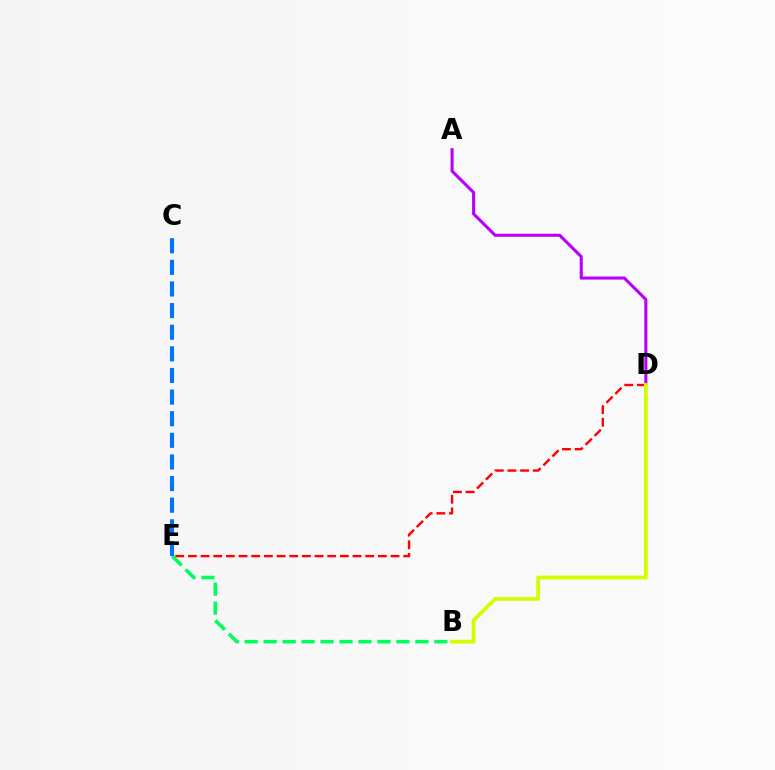{('D', 'E'): [{'color': '#ff0000', 'line_style': 'dashed', 'thickness': 1.72}], ('B', 'E'): [{'color': '#00ff5c', 'line_style': 'dashed', 'thickness': 2.58}], ('A', 'D'): [{'color': '#b900ff', 'line_style': 'solid', 'thickness': 2.22}], ('B', 'D'): [{'color': '#d1ff00', 'line_style': 'solid', 'thickness': 2.75}], ('C', 'E'): [{'color': '#0074ff', 'line_style': 'dashed', 'thickness': 2.94}]}